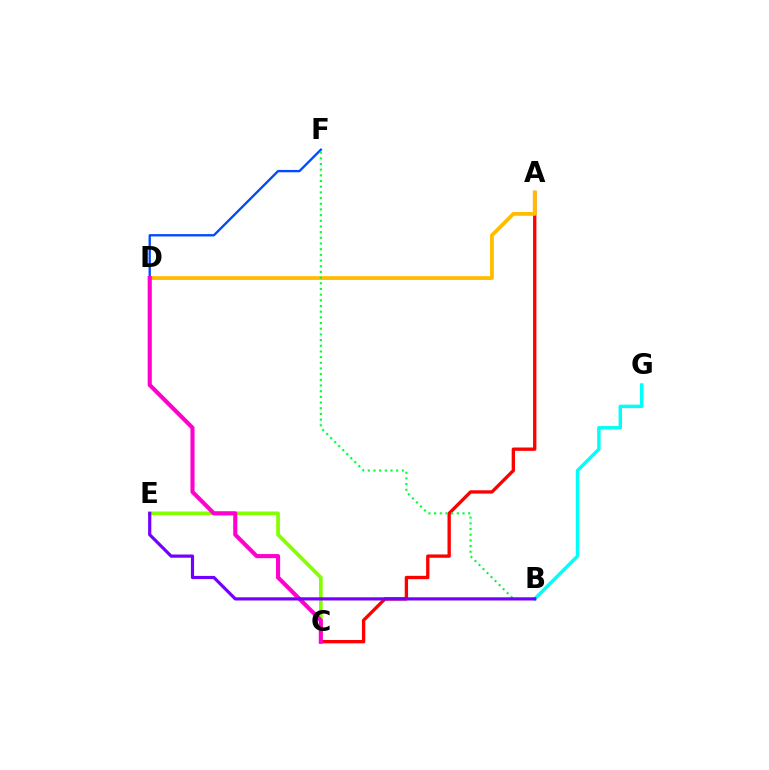{('C', 'E'): [{'color': '#84ff00', 'line_style': 'solid', 'thickness': 2.65}], ('A', 'C'): [{'color': '#ff0000', 'line_style': 'solid', 'thickness': 2.4}], ('B', 'G'): [{'color': '#00fff6', 'line_style': 'solid', 'thickness': 2.48}], ('D', 'F'): [{'color': '#004bff', 'line_style': 'solid', 'thickness': 1.69}], ('A', 'D'): [{'color': '#ffbd00', 'line_style': 'solid', 'thickness': 2.73}], ('B', 'F'): [{'color': '#00ff39', 'line_style': 'dotted', 'thickness': 1.54}], ('C', 'D'): [{'color': '#ff00cf', 'line_style': 'solid', 'thickness': 2.95}], ('B', 'E'): [{'color': '#7200ff', 'line_style': 'solid', 'thickness': 2.3}]}